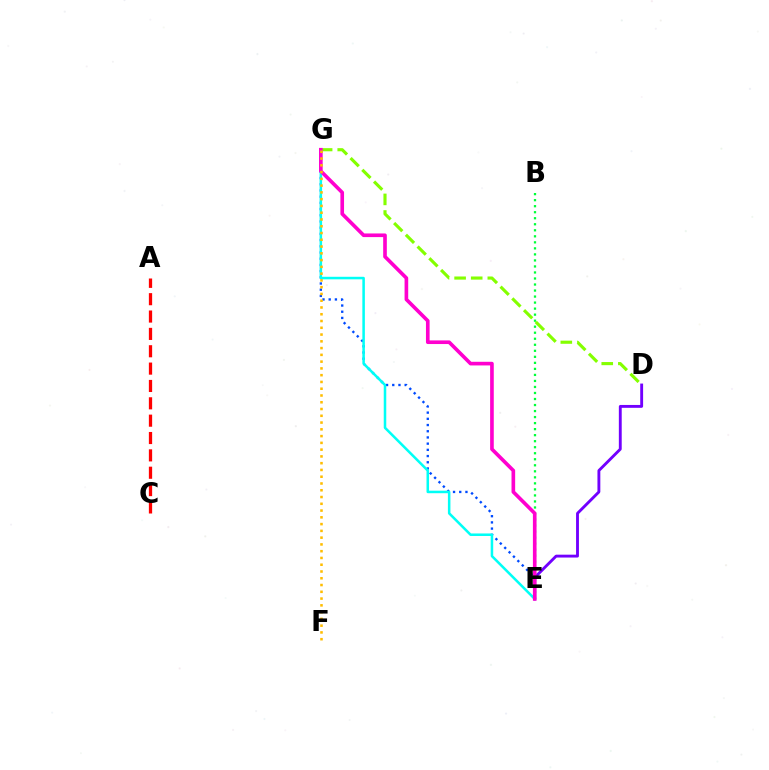{('E', 'G'): [{'color': '#004bff', 'line_style': 'dotted', 'thickness': 1.69}, {'color': '#00fff6', 'line_style': 'solid', 'thickness': 1.82}, {'color': '#ff00cf', 'line_style': 'solid', 'thickness': 2.62}], ('B', 'E'): [{'color': '#00ff39', 'line_style': 'dotted', 'thickness': 1.64}], ('A', 'C'): [{'color': '#ff0000', 'line_style': 'dashed', 'thickness': 2.36}], ('D', 'G'): [{'color': '#84ff00', 'line_style': 'dashed', 'thickness': 2.25}], ('D', 'E'): [{'color': '#7200ff', 'line_style': 'solid', 'thickness': 2.07}], ('F', 'G'): [{'color': '#ffbd00', 'line_style': 'dotted', 'thickness': 1.84}]}